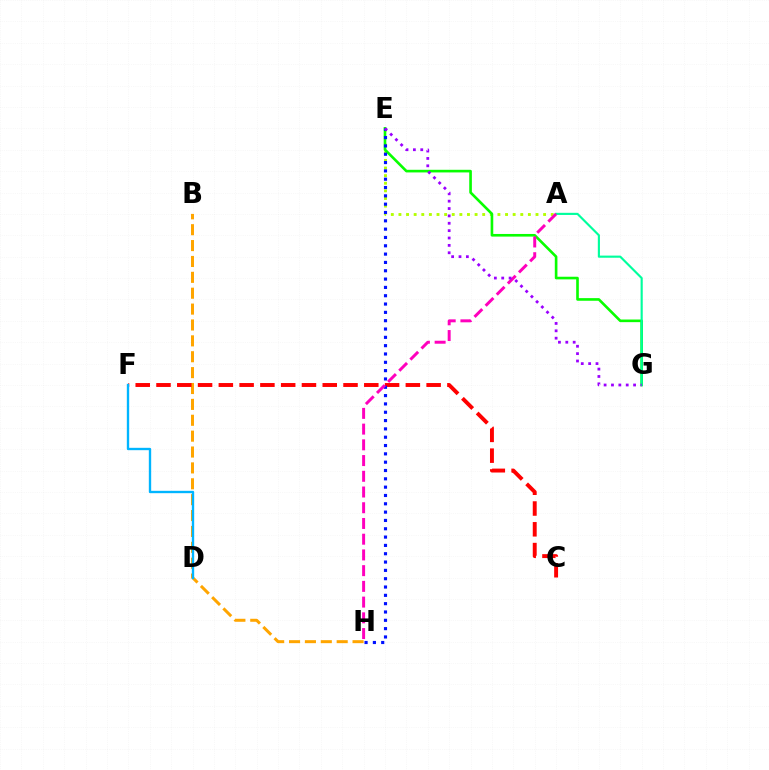{('B', 'H'): [{'color': '#ffa500', 'line_style': 'dashed', 'thickness': 2.16}], ('C', 'F'): [{'color': '#ff0000', 'line_style': 'dashed', 'thickness': 2.82}], ('A', 'E'): [{'color': '#b3ff00', 'line_style': 'dotted', 'thickness': 2.07}], ('D', 'F'): [{'color': '#00b5ff', 'line_style': 'solid', 'thickness': 1.7}], ('E', 'G'): [{'color': '#08ff00', 'line_style': 'solid', 'thickness': 1.9}, {'color': '#9b00ff', 'line_style': 'dotted', 'thickness': 2.0}], ('E', 'H'): [{'color': '#0010ff', 'line_style': 'dotted', 'thickness': 2.26}], ('A', 'G'): [{'color': '#00ff9d', 'line_style': 'solid', 'thickness': 1.54}], ('A', 'H'): [{'color': '#ff00bd', 'line_style': 'dashed', 'thickness': 2.14}]}